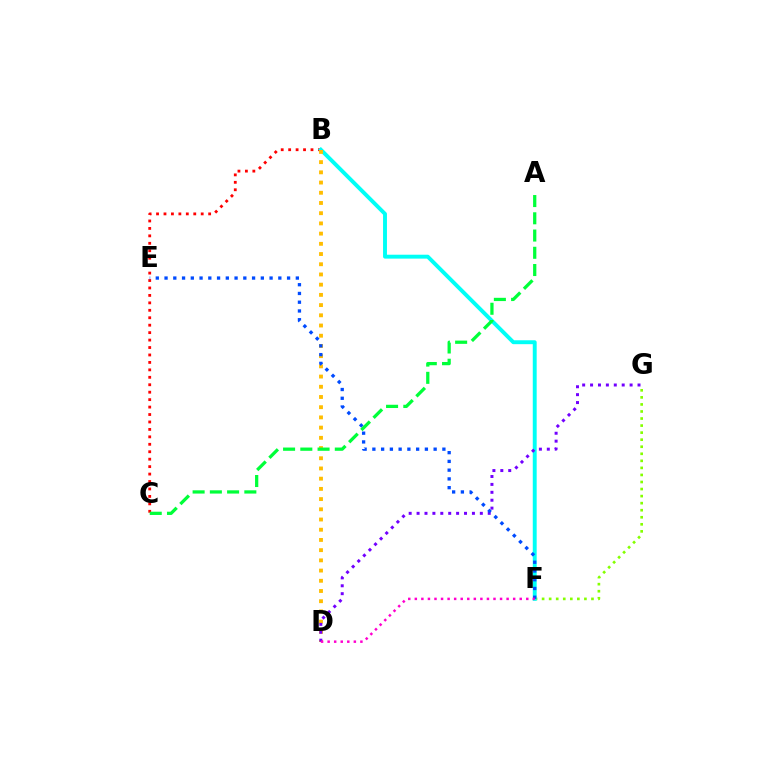{('B', 'C'): [{'color': '#ff0000', 'line_style': 'dotted', 'thickness': 2.02}], ('F', 'G'): [{'color': '#84ff00', 'line_style': 'dotted', 'thickness': 1.92}], ('B', 'F'): [{'color': '#00fff6', 'line_style': 'solid', 'thickness': 2.81}], ('B', 'D'): [{'color': '#ffbd00', 'line_style': 'dotted', 'thickness': 2.77}], ('D', 'G'): [{'color': '#7200ff', 'line_style': 'dotted', 'thickness': 2.15}], ('E', 'F'): [{'color': '#004bff', 'line_style': 'dotted', 'thickness': 2.38}], ('A', 'C'): [{'color': '#00ff39', 'line_style': 'dashed', 'thickness': 2.34}], ('D', 'F'): [{'color': '#ff00cf', 'line_style': 'dotted', 'thickness': 1.78}]}